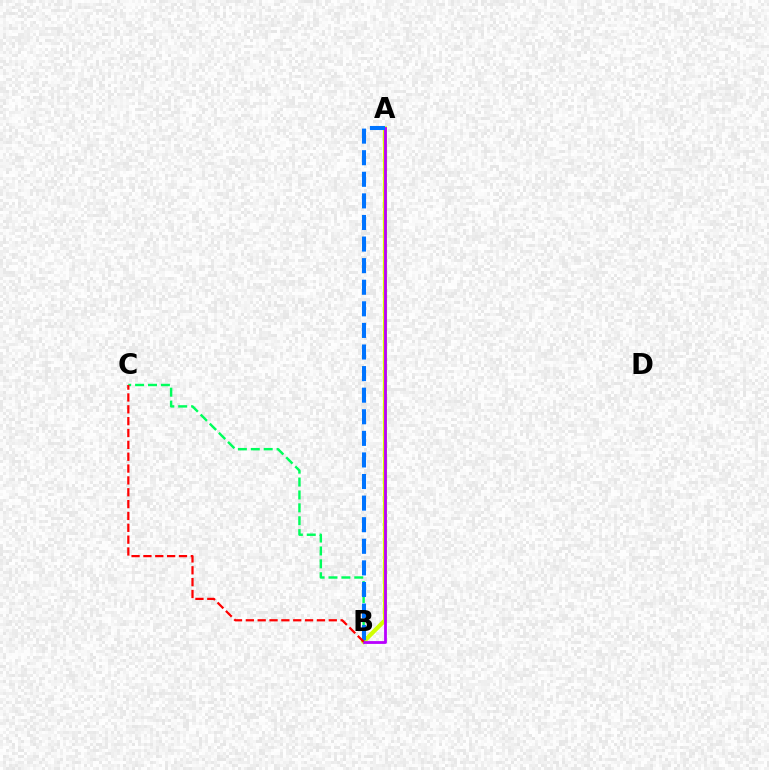{('A', 'B'): [{'color': '#d1ff00', 'line_style': 'solid', 'thickness': 3.0}, {'color': '#b900ff', 'line_style': 'solid', 'thickness': 2.01}, {'color': '#0074ff', 'line_style': 'dashed', 'thickness': 2.93}], ('B', 'C'): [{'color': '#00ff5c', 'line_style': 'dashed', 'thickness': 1.75}, {'color': '#ff0000', 'line_style': 'dashed', 'thickness': 1.61}]}